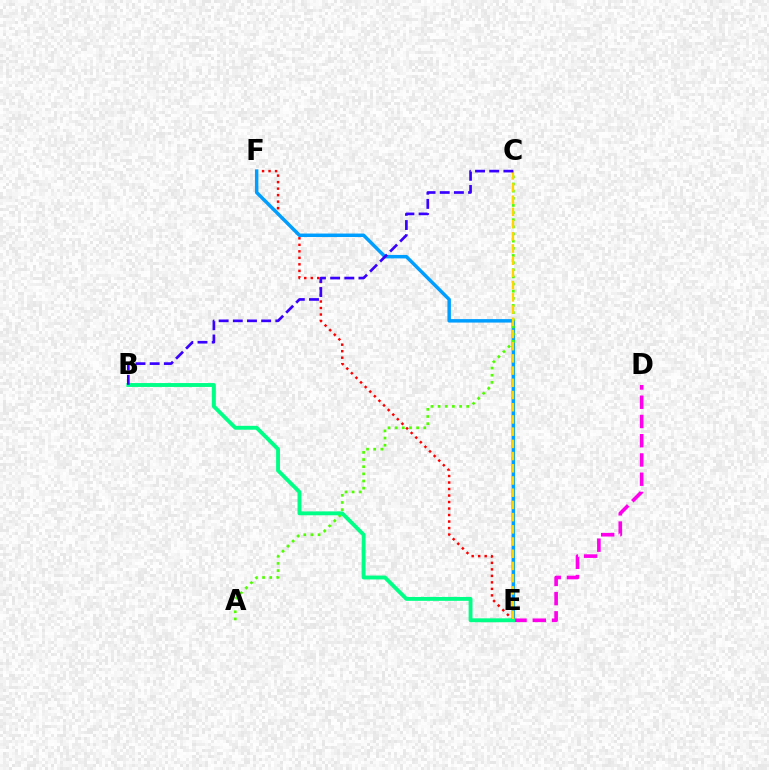{('E', 'F'): [{'color': '#ff0000', 'line_style': 'dotted', 'thickness': 1.77}, {'color': '#009eff', 'line_style': 'solid', 'thickness': 2.49}], ('A', 'C'): [{'color': '#4fff00', 'line_style': 'dotted', 'thickness': 1.94}], ('D', 'E'): [{'color': '#ff00ed', 'line_style': 'dashed', 'thickness': 2.61}], ('B', 'E'): [{'color': '#00ff86', 'line_style': 'solid', 'thickness': 2.8}], ('C', 'E'): [{'color': '#ffd500', 'line_style': 'dashed', 'thickness': 1.66}], ('B', 'C'): [{'color': '#3700ff', 'line_style': 'dashed', 'thickness': 1.93}]}